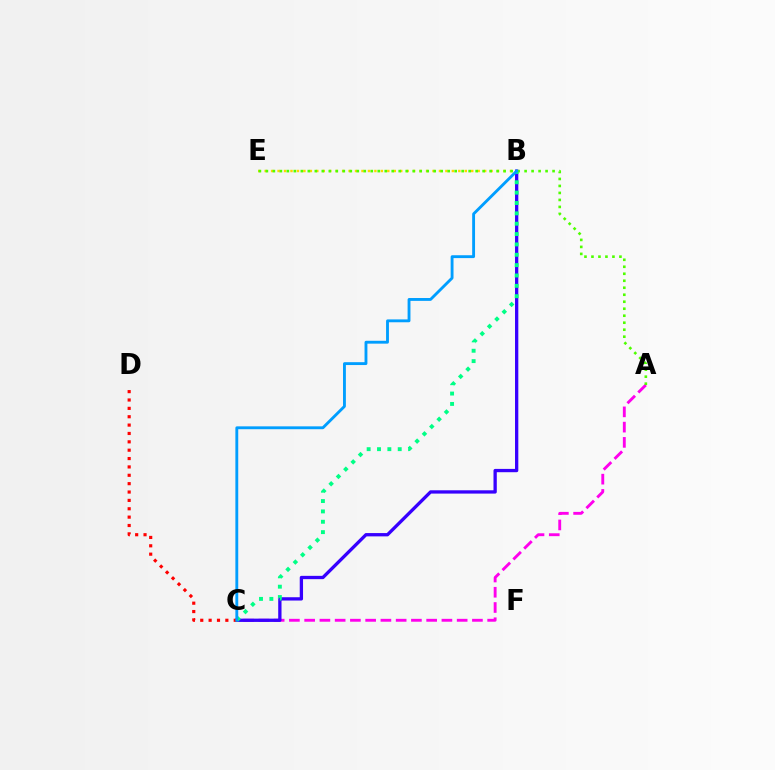{('A', 'C'): [{'color': '#ff00ed', 'line_style': 'dashed', 'thickness': 2.07}], ('B', 'C'): [{'color': '#3700ff', 'line_style': 'solid', 'thickness': 2.38}, {'color': '#00ff86', 'line_style': 'dotted', 'thickness': 2.81}, {'color': '#009eff', 'line_style': 'solid', 'thickness': 2.06}], ('B', 'E'): [{'color': '#ffd500', 'line_style': 'dotted', 'thickness': 1.75}], ('C', 'D'): [{'color': '#ff0000', 'line_style': 'dotted', 'thickness': 2.27}], ('A', 'E'): [{'color': '#4fff00', 'line_style': 'dotted', 'thickness': 1.9}]}